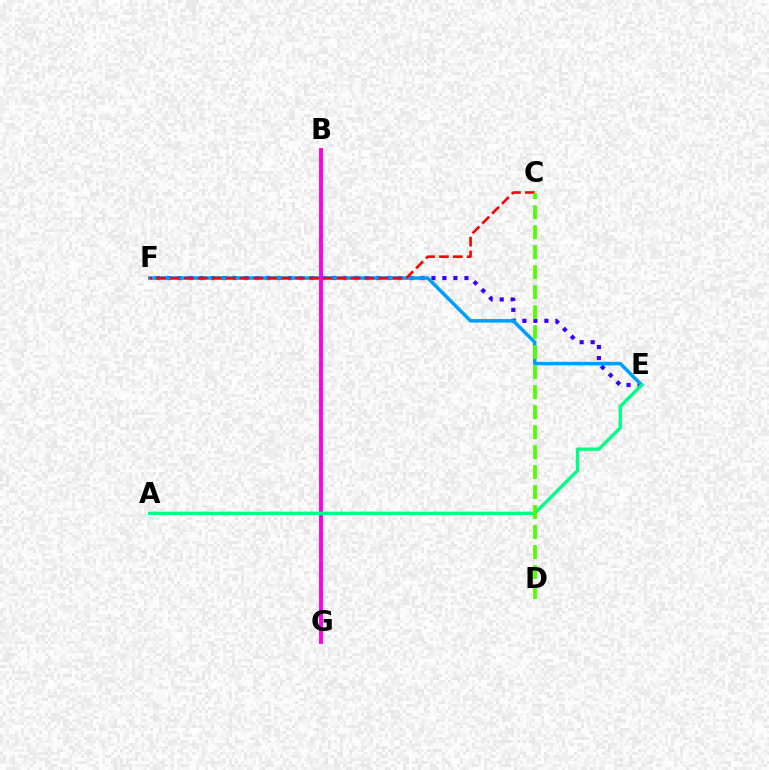{('E', 'F'): [{'color': '#3700ff', 'line_style': 'dotted', 'thickness': 2.99}, {'color': '#009eff', 'line_style': 'solid', 'thickness': 2.53}], ('B', 'G'): [{'color': '#ffd500', 'line_style': 'dotted', 'thickness': 1.73}, {'color': '#ff00ed', 'line_style': 'solid', 'thickness': 2.82}], ('C', 'F'): [{'color': '#ff0000', 'line_style': 'dashed', 'thickness': 1.89}], ('A', 'E'): [{'color': '#00ff86', 'line_style': 'solid', 'thickness': 2.41}], ('C', 'D'): [{'color': '#4fff00', 'line_style': 'dashed', 'thickness': 2.72}]}